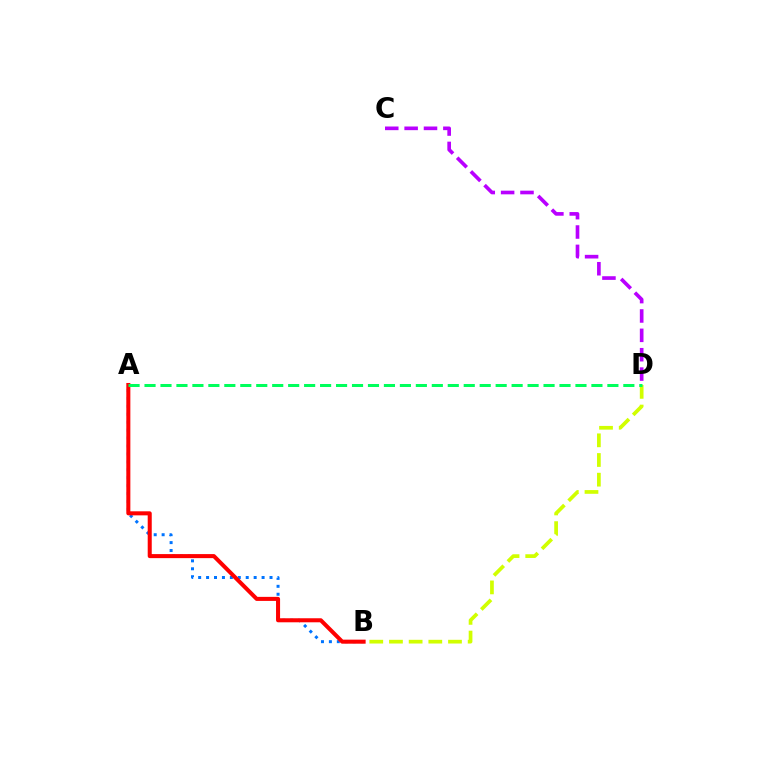{('A', 'B'): [{'color': '#0074ff', 'line_style': 'dotted', 'thickness': 2.15}, {'color': '#ff0000', 'line_style': 'solid', 'thickness': 2.91}], ('B', 'D'): [{'color': '#d1ff00', 'line_style': 'dashed', 'thickness': 2.67}], ('A', 'D'): [{'color': '#00ff5c', 'line_style': 'dashed', 'thickness': 2.17}], ('C', 'D'): [{'color': '#b900ff', 'line_style': 'dashed', 'thickness': 2.63}]}